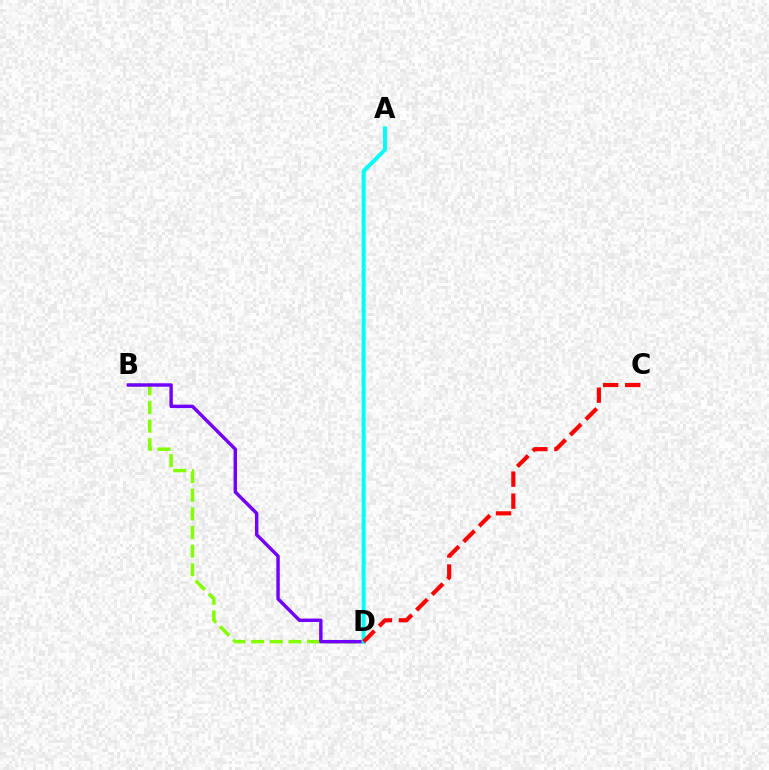{('B', 'D'): [{'color': '#84ff00', 'line_style': 'dashed', 'thickness': 2.53}, {'color': '#7200ff', 'line_style': 'solid', 'thickness': 2.46}], ('A', 'D'): [{'color': '#00fff6', 'line_style': 'solid', 'thickness': 2.88}], ('C', 'D'): [{'color': '#ff0000', 'line_style': 'dashed', 'thickness': 2.99}]}